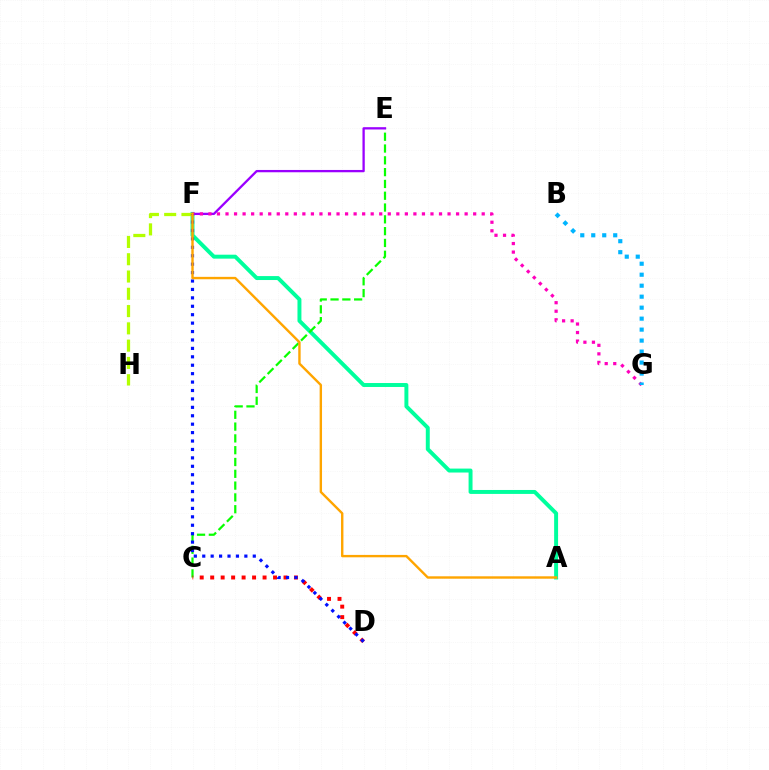{('A', 'F'): [{'color': '#00ff9d', 'line_style': 'solid', 'thickness': 2.84}, {'color': '#ffa500', 'line_style': 'solid', 'thickness': 1.73}], ('C', 'E'): [{'color': '#08ff00', 'line_style': 'dashed', 'thickness': 1.6}], ('E', 'F'): [{'color': '#9b00ff', 'line_style': 'solid', 'thickness': 1.65}], ('F', 'H'): [{'color': '#b3ff00', 'line_style': 'dashed', 'thickness': 2.35}], ('C', 'D'): [{'color': '#ff0000', 'line_style': 'dotted', 'thickness': 2.85}], ('F', 'G'): [{'color': '#ff00bd', 'line_style': 'dotted', 'thickness': 2.32}], ('B', 'G'): [{'color': '#00b5ff', 'line_style': 'dotted', 'thickness': 2.98}], ('D', 'F'): [{'color': '#0010ff', 'line_style': 'dotted', 'thickness': 2.29}]}